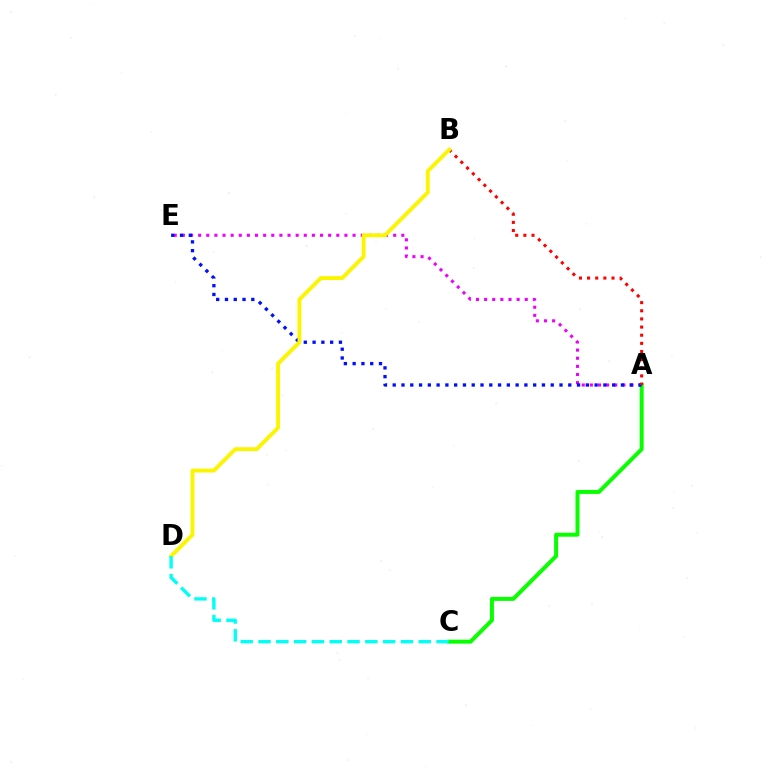{('A', 'E'): [{'color': '#ee00ff', 'line_style': 'dotted', 'thickness': 2.21}, {'color': '#0010ff', 'line_style': 'dotted', 'thickness': 2.39}], ('A', 'C'): [{'color': '#08ff00', 'line_style': 'solid', 'thickness': 2.86}], ('A', 'B'): [{'color': '#ff0000', 'line_style': 'dotted', 'thickness': 2.21}], ('B', 'D'): [{'color': '#fcf500', 'line_style': 'solid', 'thickness': 2.78}], ('C', 'D'): [{'color': '#00fff6', 'line_style': 'dashed', 'thickness': 2.42}]}